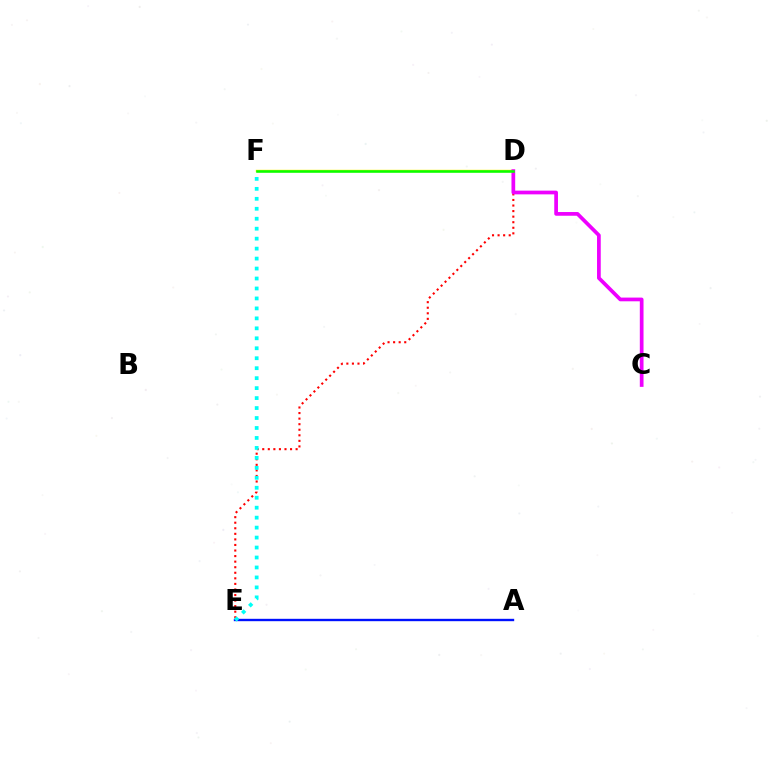{('D', 'F'): [{'color': '#fcf500', 'line_style': 'solid', 'thickness': 1.75}, {'color': '#08ff00', 'line_style': 'solid', 'thickness': 1.83}], ('A', 'E'): [{'color': '#0010ff', 'line_style': 'solid', 'thickness': 1.71}], ('D', 'E'): [{'color': '#ff0000', 'line_style': 'dotted', 'thickness': 1.51}], ('C', 'D'): [{'color': '#ee00ff', 'line_style': 'solid', 'thickness': 2.68}], ('E', 'F'): [{'color': '#00fff6', 'line_style': 'dotted', 'thickness': 2.71}]}